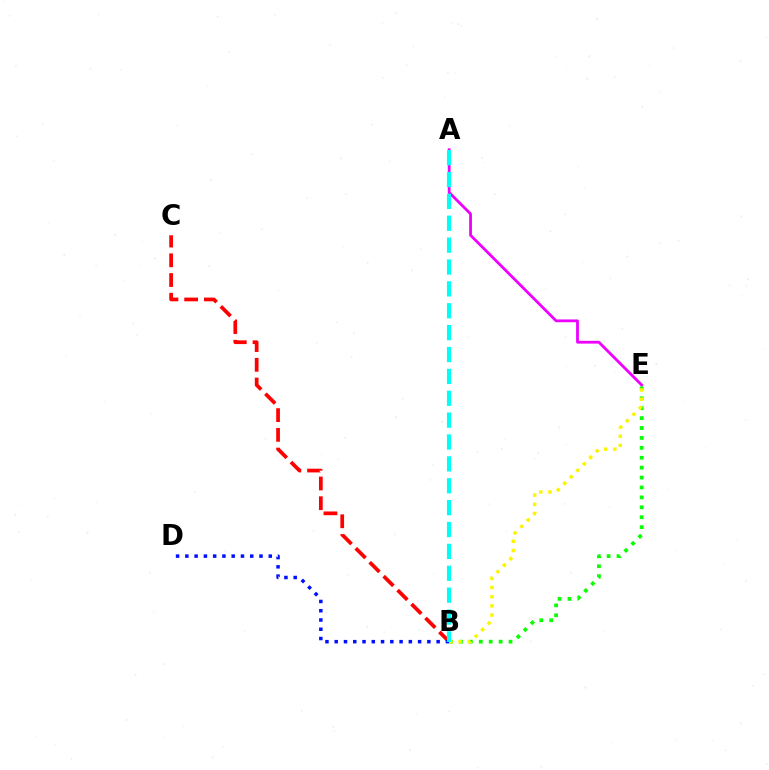{('A', 'E'): [{'color': '#ee00ff', 'line_style': 'solid', 'thickness': 2.0}], ('B', 'E'): [{'color': '#08ff00', 'line_style': 'dotted', 'thickness': 2.69}, {'color': '#fcf500', 'line_style': 'dotted', 'thickness': 2.49}], ('B', 'C'): [{'color': '#ff0000', 'line_style': 'dashed', 'thickness': 2.68}], ('B', 'D'): [{'color': '#0010ff', 'line_style': 'dotted', 'thickness': 2.52}], ('A', 'B'): [{'color': '#00fff6', 'line_style': 'dashed', 'thickness': 2.97}]}